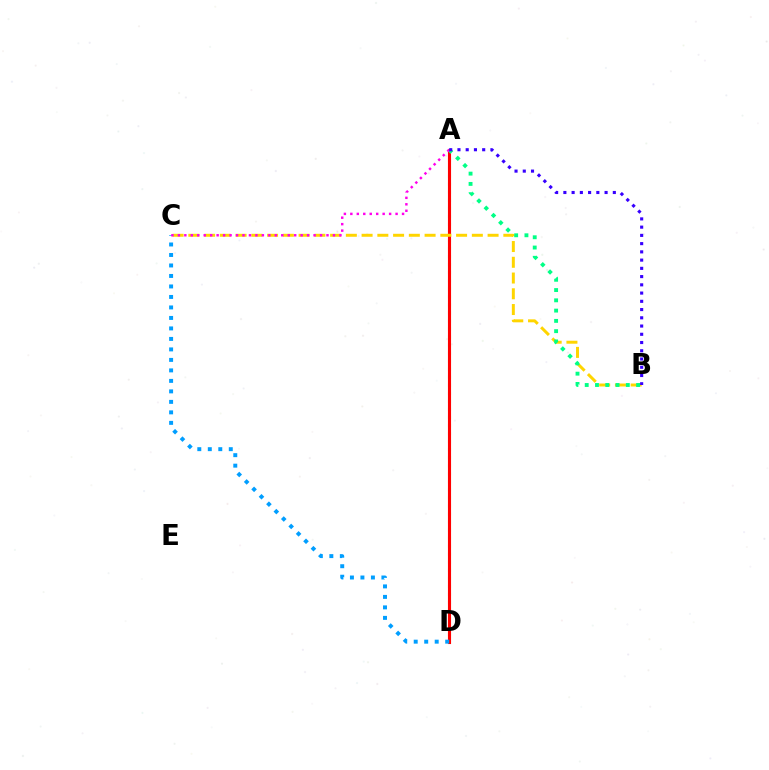{('A', 'D'): [{'color': '#4fff00', 'line_style': 'dotted', 'thickness': 2.19}, {'color': '#ff0000', 'line_style': 'solid', 'thickness': 2.23}], ('B', 'C'): [{'color': '#ffd500', 'line_style': 'dashed', 'thickness': 2.14}], ('C', 'D'): [{'color': '#009eff', 'line_style': 'dotted', 'thickness': 2.85}], ('A', 'B'): [{'color': '#00ff86', 'line_style': 'dotted', 'thickness': 2.79}, {'color': '#3700ff', 'line_style': 'dotted', 'thickness': 2.24}], ('A', 'C'): [{'color': '#ff00ed', 'line_style': 'dotted', 'thickness': 1.76}]}